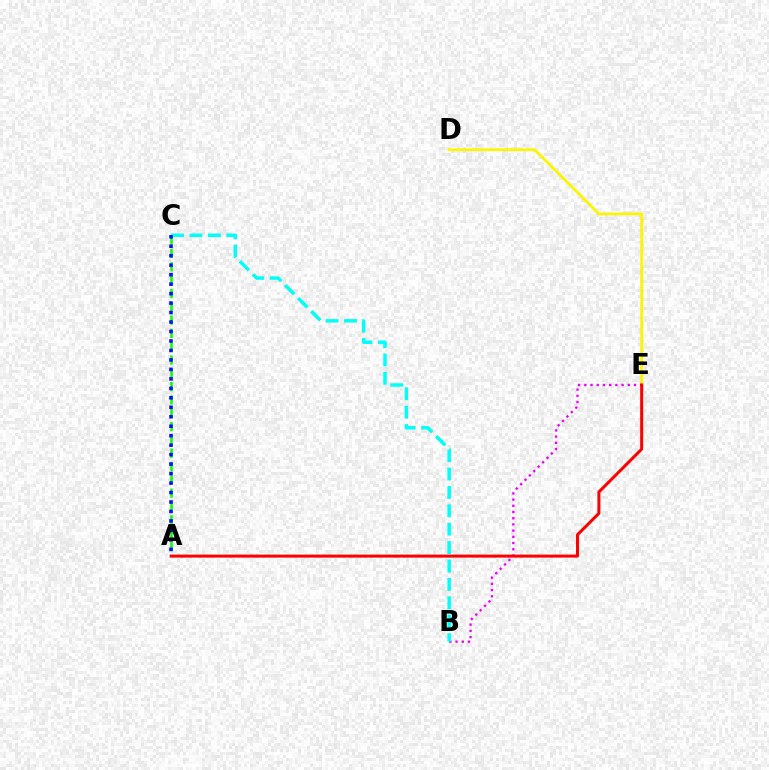{('D', 'E'): [{'color': '#fcf500', 'line_style': 'solid', 'thickness': 2.0}], ('A', 'C'): [{'color': '#08ff00', 'line_style': 'dashed', 'thickness': 1.81}, {'color': '#0010ff', 'line_style': 'dotted', 'thickness': 2.57}], ('B', 'E'): [{'color': '#ee00ff', 'line_style': 'dotted', 'thickness': 1.69}], ('B', 'C'): [{'color': '#00fff6', 'line_style': 'dashed', 'thickness': 2.5}], ('A', 'E'): [{'color': '#ff0000', 'line_style': 'solid', 'thickness': 2.16}]}